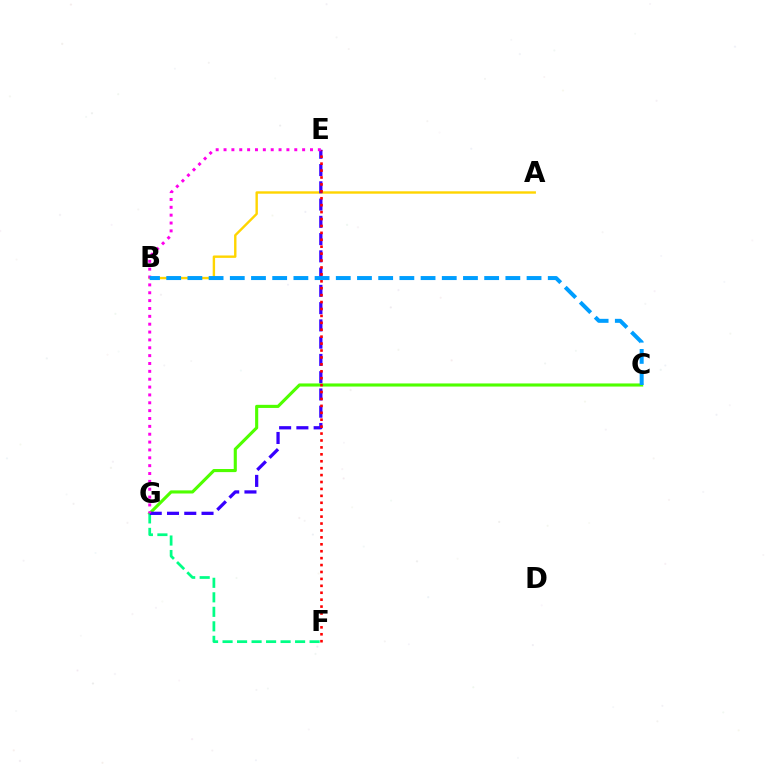{('C', 'G'): [{'color': '#4fff00', 'line_style': 'solid', 'thickness': 2.24}], ('A', 'B'): [{'color': '#ffd500', 'line_style': 'solid', 'thickness': 1.73}], ('F', 'G'): [{'color': '#00ff86', 'line_style': 'dashed', 'thickness': 1.97}], ('E', 'G'): [{'color': '#3700ff', 'line_style': 'dashed', 'thickness': 2.34}, {'color': '#ff00ed', 'line_style': 'dotted', 'thickness': 2.14}], ('E', 'F'): [{'color': '#ff0000', 'line_style': 'dotted', 'thickness': 1.88}], ('B', 'C'): [{'color': '#009eff', 'line_style': 'dashed', 'thickness': 2.88}]}